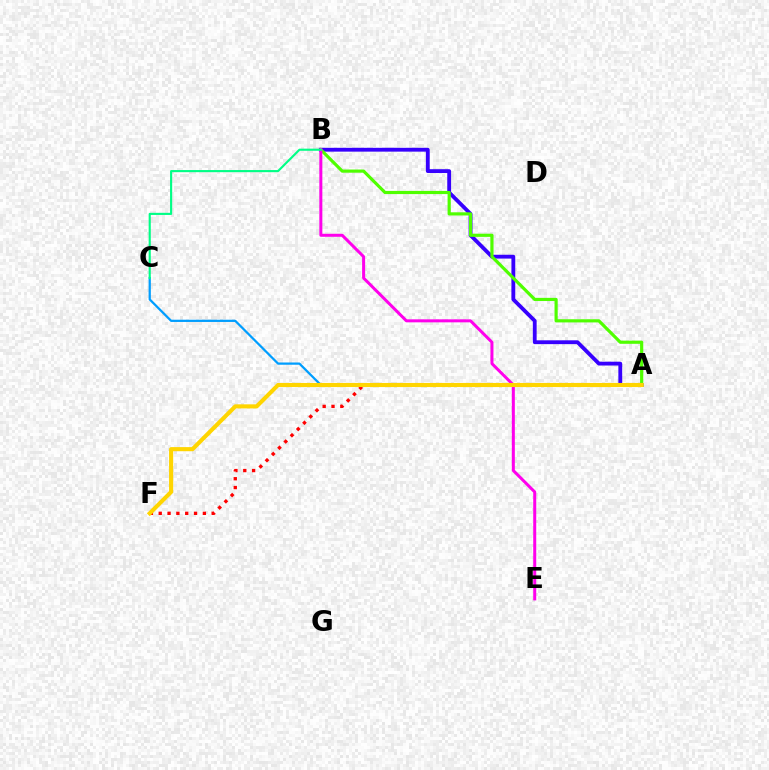{('A', 'F'): [{'color': '#ff0000', 'line_style': 'dotted', 'thickness': 2.4}, {'color': '#ffd500', 'line_style': 'solid', 'thickness': 2.96}], ('A', 'B'): [{'color': '#3700ff', 'line_style': 'solid', 'thickness': 2.76}, {'color': '#4fff00', 'line_style': 'solid', 'thickness': 2.28}], ('A', 'C'): [{'color': '#009eff', 'line_style': 'solid', 'thickness': 1.61}], ('B', 'E'): [{'color': '#ff00ed', 'line_style': 'solid', 'thickness': 2.17}], ('B', 'C'): [{'color': '#00ff86', 'line_style': 'solid', 'thickness': 1.53}]}